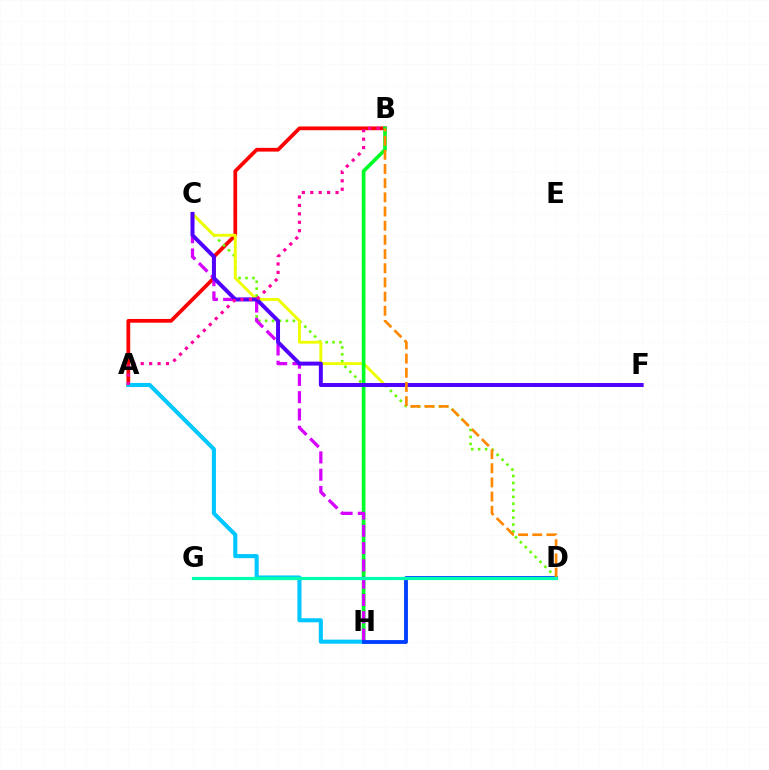{('A', 'B'): [{'color': '#ff0000', 'line_style': 'solid', 'thickness': 2.69}, {'color': '#ff00a0', 'line_style': 'dotted', 'thickness': 2.29}], ('C', 'D'): [{'color': '#66ff00', 'line_style': 'dotted', 'thickness': 1.88}], ('C', 'F'): [{'color': '#eeff00', 'line_style': 'solid', 'thickness': 2.09}, {'color': '#4f00ff', 'line_style': 'solid', 'thickness': 2.85}], ('B', 'H'): [{'color': '#00ff27', 'line_style': 'solid', 'thickness': 2.65}], ('A', 'H'): [{'color': '#00c7ff', 'line_style': 'solid', 'thickness': 2.94}], ('C', 'H'): [{'color': '#d600ff', 'line_style': 'dashed', 'thickness': 2.35}], ('D', 'H'): [{'color': '#003fff', 'line_style': 'solid', 'thickness': 2.76}], ('B', 'D'): [{'color': '#ff8800', 'line_style': 'dashed', 'thickness': 1.93}], ('D', 'G'): [{'color': '#00ffaf', 'line_style': 'solid', 'thickness': 2.32}]}